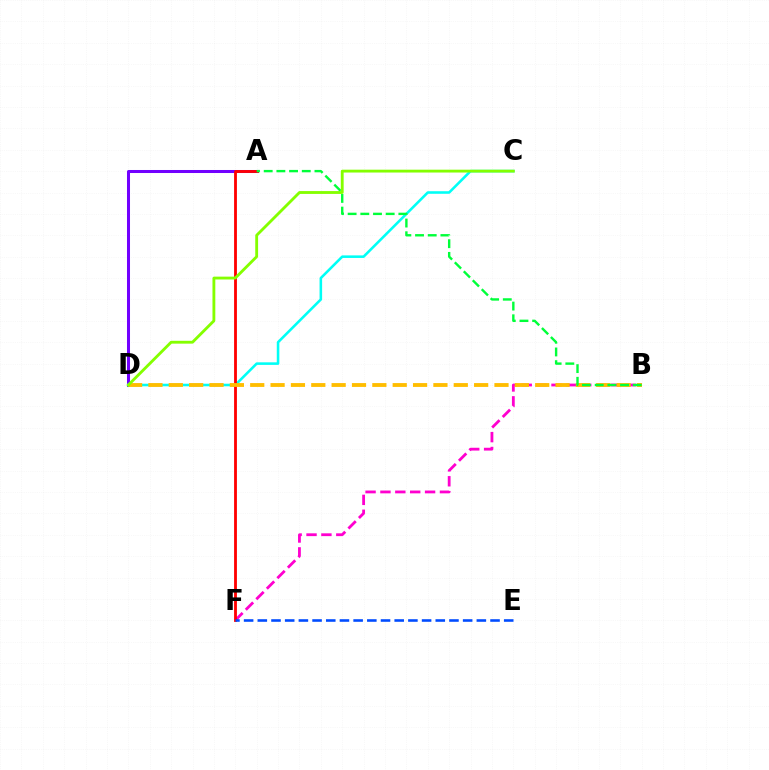{('B', 'F'): [{'color': '#ff00cf', 'line_style': 'dashed', 'thickness': 2.02}], ('A', 'D'): [{'color': '#7200ff', 'line_style': 'solid', 'thickness': 2.18}], ('C', 'D'): [{'color': '#00fff6', 'line_style': 'solid', 'thickness': 1.85}, {'color': '#84ff00', 'line_style': 'solid', 'thickness': 2.05}], ('A', 'F'): [{'color': '#ff0000', 'line_style': 'solid', 'thickness': 2.04}], ('B', 'D'): [{'color': '#ffbd00', 'line_style': 'dashed', 'thickness': 2.77}], ('E', 'F'): [{'color': '#004bff', 'line_style': 'dashed', 'thickness': 1.86}], ('A', 'B'): [{'color': '#00ff39', 'line_style': 'dashed', 'thickness': 1.72}]}